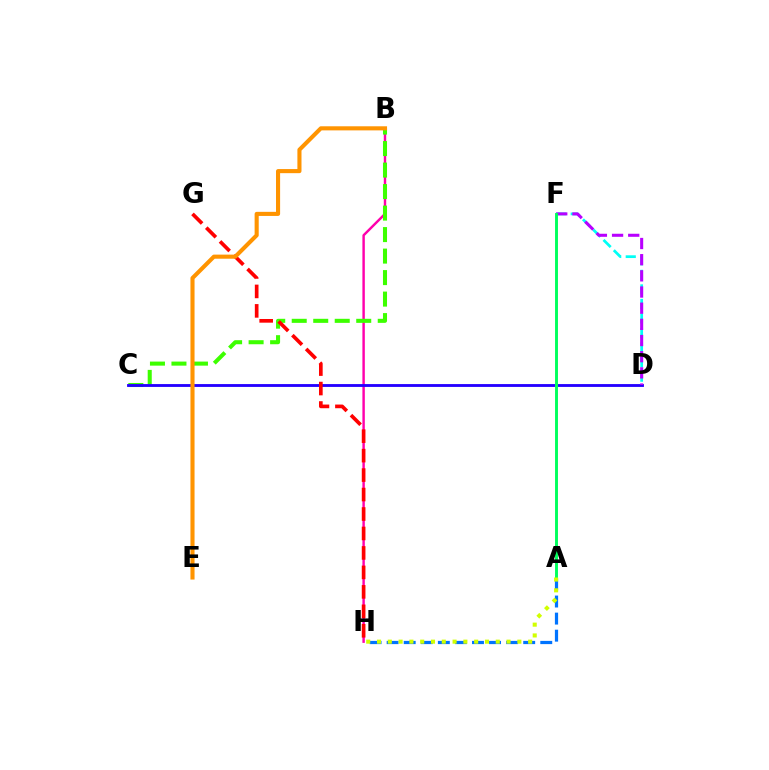{('B', 'H'): [{'color': '#ff00ac', 'line_style': 'solid', 'thickness': 1.75}], ('B', 'C'): [{'color': '#3dff00', 'line_style': 'dashed', 'thickness': 2.92}], ('C', 'D'): [{'color': '#2500ff', 'line_style': 'solid', 'thickness': 2.05}], ('D', 'F'): [{'color': '#00fff6', 'line_style': 'dashed', 'thickness': 1.98}, {'color': '#b900ff', 'line_style': 'dashed', 'thickness': 2.2}], ('G', 'H'): [{'color': '#ff0000', 'line_style': 'dashed', 'thickness': 2.64}], ('A', 'H'): [{'color': '#0074ff', 'line_style': 'dashed', 'thickness': 2.32}, {'color': '#d1ff00', 'line_style': 'dotted', 'thickness': 2.93}], ('A', 'F'): [{'color': '#00ff5c', 'line_style': 'solid', 'thickness': 2.1}], ('B', 'E'): [{'color': '#ff9400', 'line_style': 'solid', 'thickness': 2.95}]}